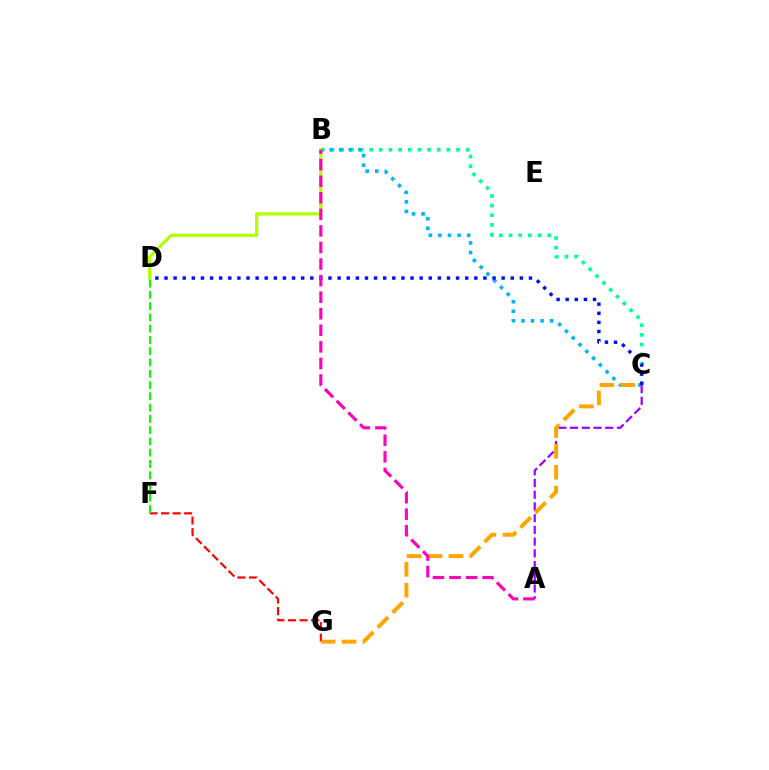{('B', 'C'): [{'color': '#00ff9d', 'line_style': 'dotted', 'thickness': 2.62}, {'color': '#00b5ff', 'line_style': 'dotted', 'thickness': 2.6}], ('A', 'C'): [{'color': '#9b00ff', 'line_style': 'dashed', 'thickness': 1.59}], ('F', 'G'): [{'color': '#ff0000', 'line_style': 'dashed', 'thickness': 1.57}], ('B', 'D'): [{'color': '#b3ff00', 'line_style': 'solid', 'thickness': 2.35}], ('C', 'G'): [{'color': '#ffa500', 'line_style': 'dashed', 'thickness': 2.84}], ('C', 'D'): [{'color': '#0010ff', 'line_style': 'dotted', 'thickness': 2.48}], ('D', 'F'): [{'color': '#08ff00', 'line_style': 'dashed', 'thickness': 1.53}], ('A', 'B'): [{'color': '#ff00bd', 'line_style': 'dashed', 'thickness': 2.25}]}